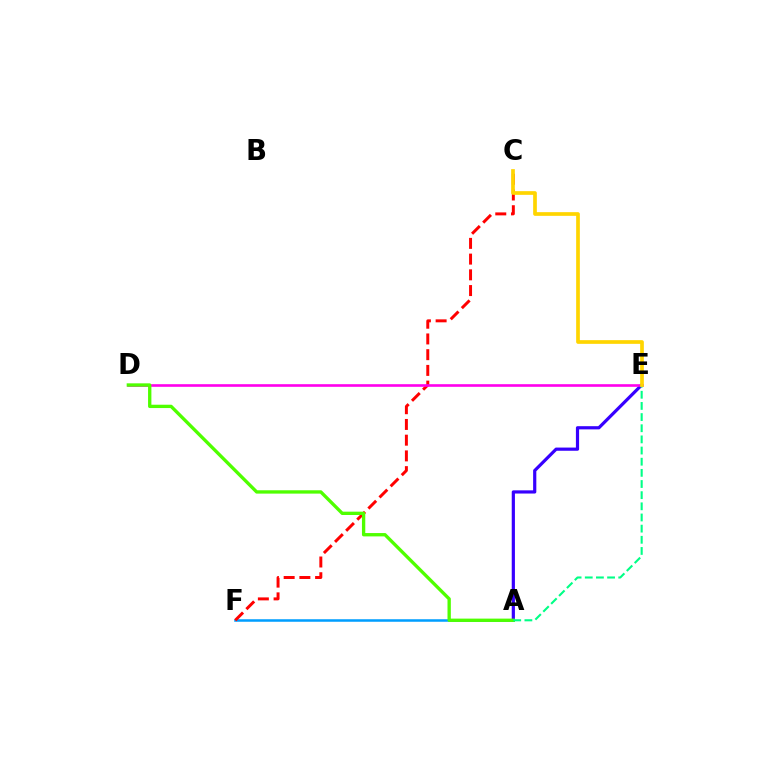{('A', 'F'): [{'color': '#009eff', 'line_style': 'solid', 'thickness': 1.82}], ('C', 'F'): [{'color': '#ff0000', 'line_style': 'dashed', 'thickness': 2.14}], ('A', 'E'): [{'color': '#3700ff', 'line_style': 'solid', 'thickness': 2.3}, {'color': '#00ff86', 'line_style': 'dashed', 'thickness': 1.52}], ('D', 'E'): [{'color': '#ff00ed', 'line_style': 'solid', 'thickness': 1.89}], ('A', 'D'): [{'color': '#4fff00', 'line_style': 'solid', 'thickness': 2.4}], ('C', 'E'): [{'color': '#ffd500', 'line_style': 'solid', 'thickness': 2.66}]}